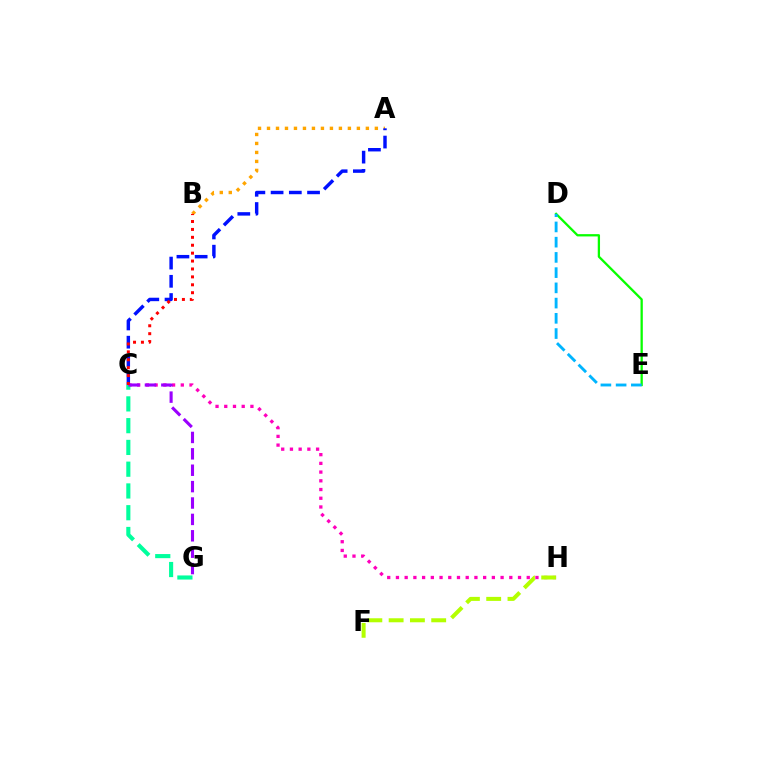{('A', 'B'): [{'color': '#ffa500', 'line_style': 'dotted', 'thickness': 2.44}], ('C', 'H'): [{'color': '#ff00bd', 'line_style': 'dotted', 'thickness': 2.37}], ('C', 'G'): [{'color': '#00ff9d', 'line_style': 'dashed', 'thickness': 2.96}, {'color': '#9b00ff', 'line_style': 'dashed', 'thickness': 2.23}], ('A', 'C'): [{'color': '#0010ff', 'line_style': 'dashed', 'thickness': 2.48}], ('B', 'C'): [{'color': '#ff0000', 'line_style': 'dotted', 'thickness': 2.15}], ('D', 'E'): [{'color': '#08ff00', 'line_style': 'solid', 'thickness': 1.65}, {'color': '#00b5ff', 'line_style': 'dashed', 'thickness': 2.07}], ('F', 'H'): [{'color': '#b3ff00', 'line_style': 'dashed', 'thickness': 2.89}]}